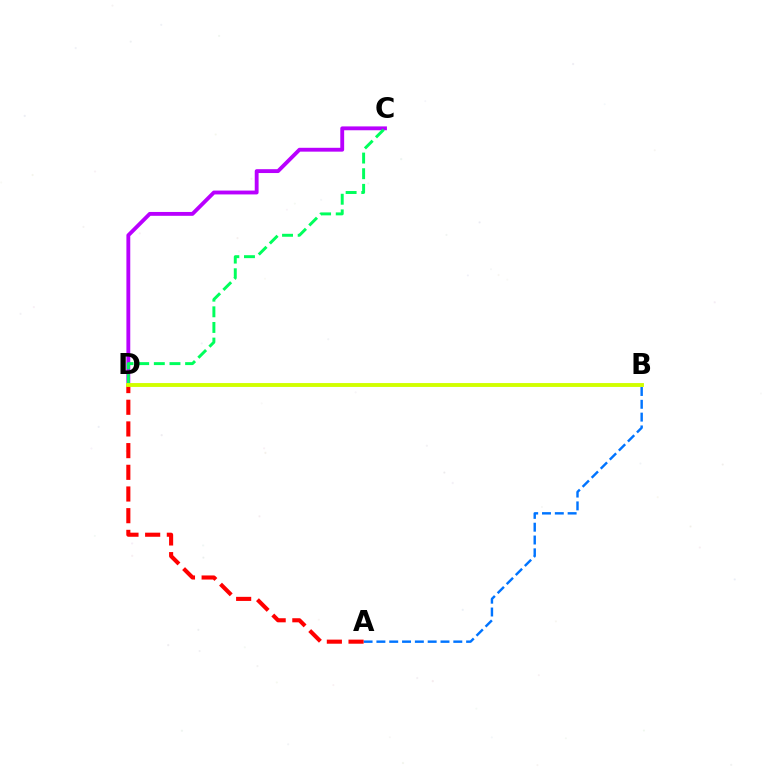{('A', 'B'): [{'color': '#0074ff', 'line_style': 'dashed', 'thickness': 1.74}], ('C', 'D'): [{'color': '#b900ff', 'line_style': 'solid', 'thickness': 2.77}, {'color': '#00ff5c', 'line_style': 'dashed', 'thickness': 2.12}], ('A', 'D'): [{'color': '#ff0000', 'line_style': 'dashed', 'thickness': 2.95}], ('B', 'D'): [{'color': '#d1ff00', 'line_style': 'solid', 'thickness': 2.79}]}